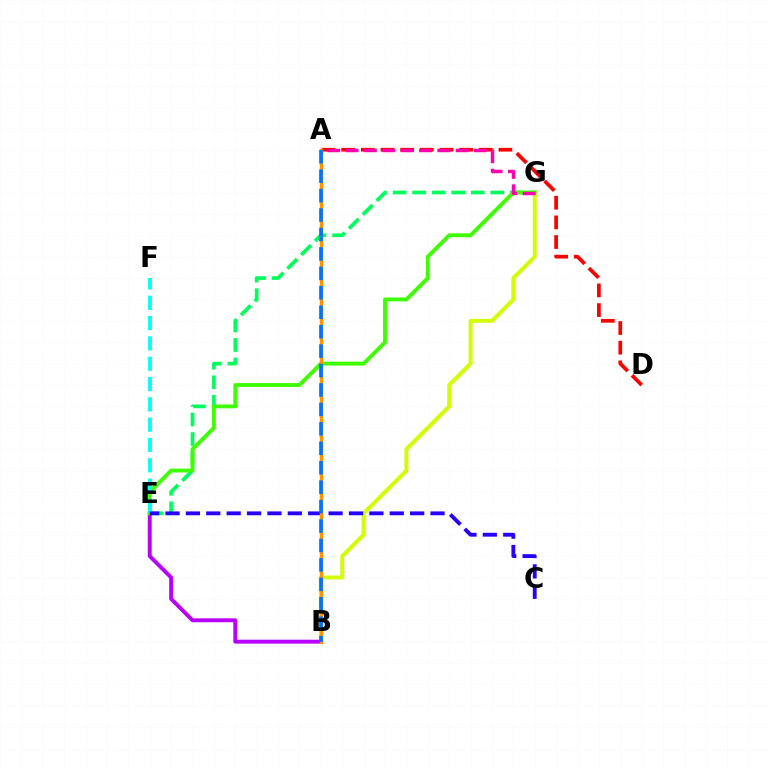{('B', 'G'): [{'color': '#d1ff00', 'line_style': 'solid', 'thickness': 2.85}], ('E', 'G'): [{'color': '#00ff5c', 'line_style': 'dashed', 'thickness': 2.66}, {'color': '#3dff00', 'line_style': 'solid', 'thickness': 2.77}], ('B', 'E'): [{'color': '#b900ff', 'line_style': 'solid', 'thickness': 2.82}], ('A', 'D'): [{'color': '#ff0000', 'line_style': 'dashed', 'thickness': 2.67}], ('A', 'G'): [{'color': '#ff00ac', 'line_style': 'dashed', 'thickness': 2.49}], ('E', 'F'): [{'color': '#00fff6', 'line_style': 'dashed', 'thickness': 2.76}], ('C', 'E'): [{'color': '#2500ff', 'line_style': 'dashed', 'thickness': 2.77}], ('A', 'B'): [{'color': '#ff9400', 'line_style': 'solid', 'thickness': 2.43}, {'color': '#0074ff', 'line_style': 'dashed', 'thickness': 2.64}]}